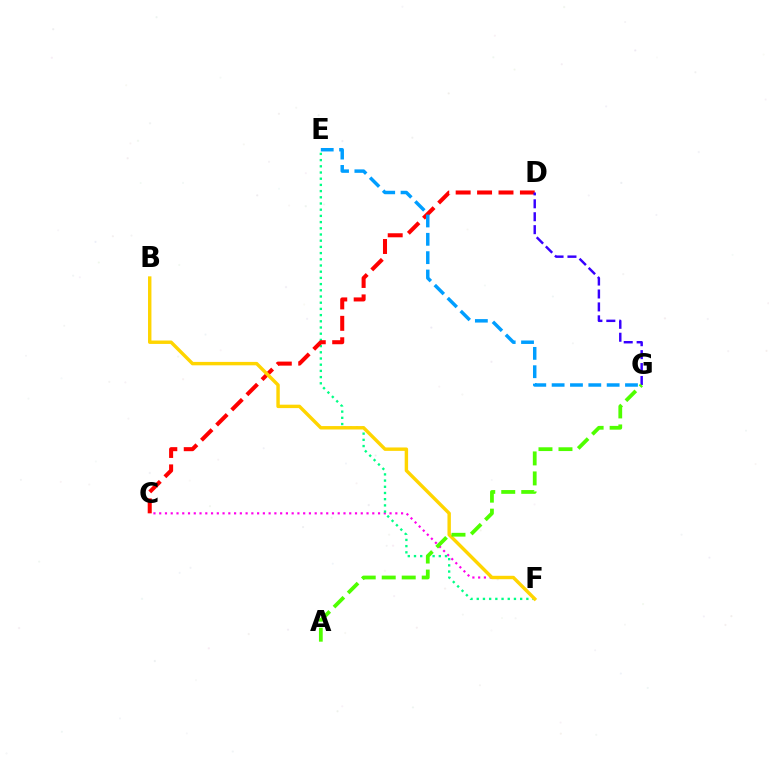{('C', 'F'): [{'color': '#ff00ed', 'line_style': 'dotted', 'thickness': 1.56}], ('E', 'F'): [{'color': '#00ff86', 'line_style': 'dotted', 'thickness': 1.68}], ('C', 'D'): [{'color': '#ff0000', 'line_style': 'dashed', 'thickness': 2.91}], ('D', 'G'): [{'color': '#3700ff', 'line_style': 'dashed', 'thickness': 1.76}], ('B', 'F'): [{'color': '#ffd500', 'line_style': 'solid', 'thickness': 2.46}], ('A', 'G'): [{'color': '#4fff00', 'line_style': 'dashed', 'thickness': 2.72}], ('E', 'G'): [{'color': '#009eff', 'line_style': 'dashed', 'thickness': 2.49}]}